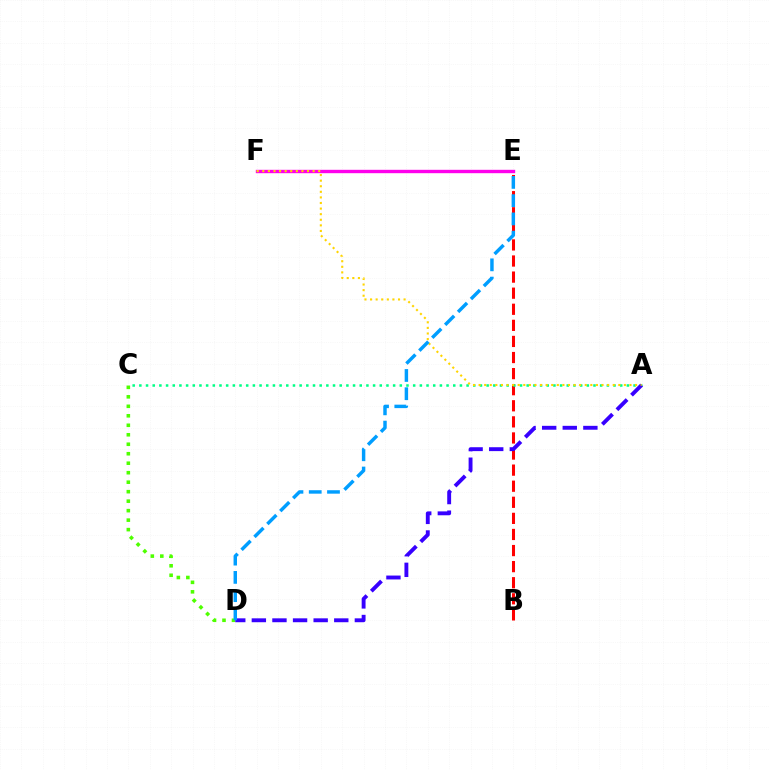{('C', 'D'): [{'color': '#4fff00', 'line_style': 'dotted', 'thickness': 2.58}], ('B', 'E'): [{'color': '#ff0000', 'line_style': 'dashed', 'thickness': 2.19}], ('E', 'F'): [{'color': '#ff00ed', 'line_style': 'solid', 'thickness': 2.44}], ('A', 'C'): [{'color': '#00ff86', 'line_style': 'dotted', 'thickness': 1.81}], ('A', 'D'): [{'color': '#3700ff', 'line_style': 'dashed', 'thickness': 2.8}], ('A', 'F'): [{'color': '#ffd500', 'line_style': 'dotted', 'thickness': 1.52}], ('D', 'E'): [{'color': '#009eff', 'line_style': 'dashed', 'thickness': 2.48}]}